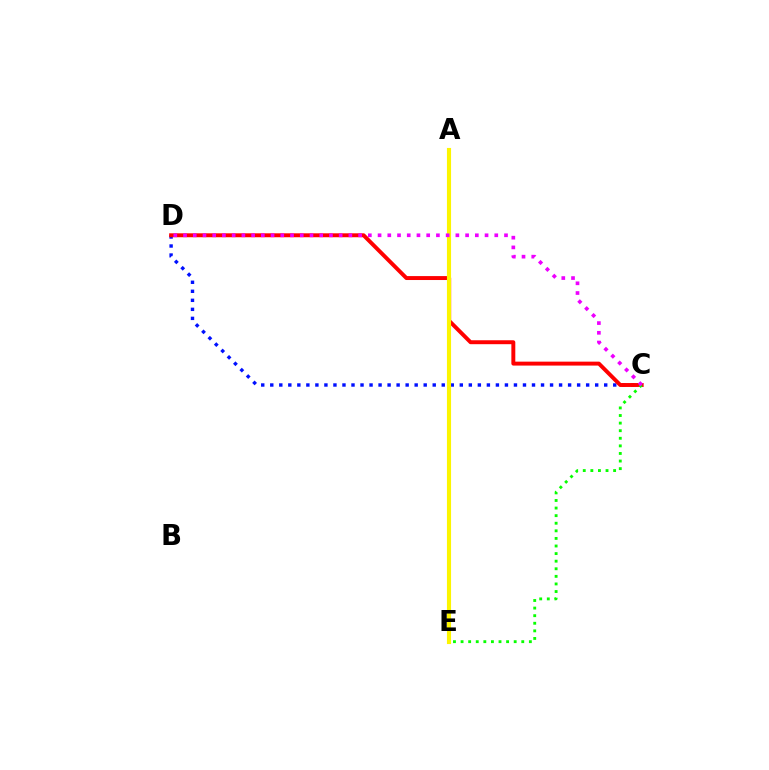{('C', 'D'): [{'color': '#0010ff', 'line_style': 'dotted', 'thickness': 2.45}, {'color': '#ff0000', 'line_style': 'solid', 'thickness': 2.83}, {'color': '#ee00ff', 'line_style': 'dotted', 'thickness': 2.64}], ('C', 'E'): [{'color': '#08ff00', 'line_style': 'dotted', 'thickness': 2.06}], ('A', 'E'): [{'color': '#00fff6', 'line_style': 'dotted', 'thickness': 1.53}, {'color': '#fcf500', 'line_style': 'solid', 'thickness': 2.96}]}